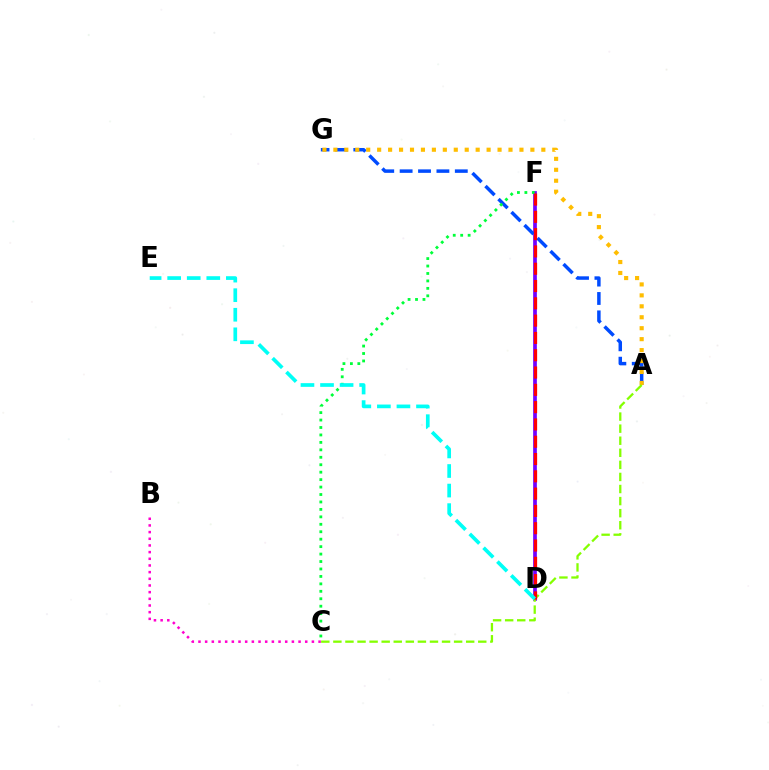{('D', 'F'): [{'color': '#7200ff', 'line_style': 'solid', 'thickness': 2.67}, {'color': '#ff0000', 'line_style': 'dashed', 'thickness': 2.35}], ('A', 'G'): [{'color': '#004bff', 'line_style': 'dashed', 'thickness': 2.5}, {'color': '#ffbd00', 'line_style': 'dotted', 'thickness': 2.97}], ('C', 'F'): [{'color': '#00ff39', 'line_style': 'dotted', 'thickness': 2.02}], ('A', 'C'): [{'color': '#84ff00', 'line_style': 'dashed', 'thickness': 1.64}], ('B', 'C'): [{'color': '#ff00cf', 'line_style': 'dotted', 'thickness': 1.81}], ('D', 'E'): [{'color': '#00fff6', 'line_style': 'dashed', 'thickness': 2.66}]}